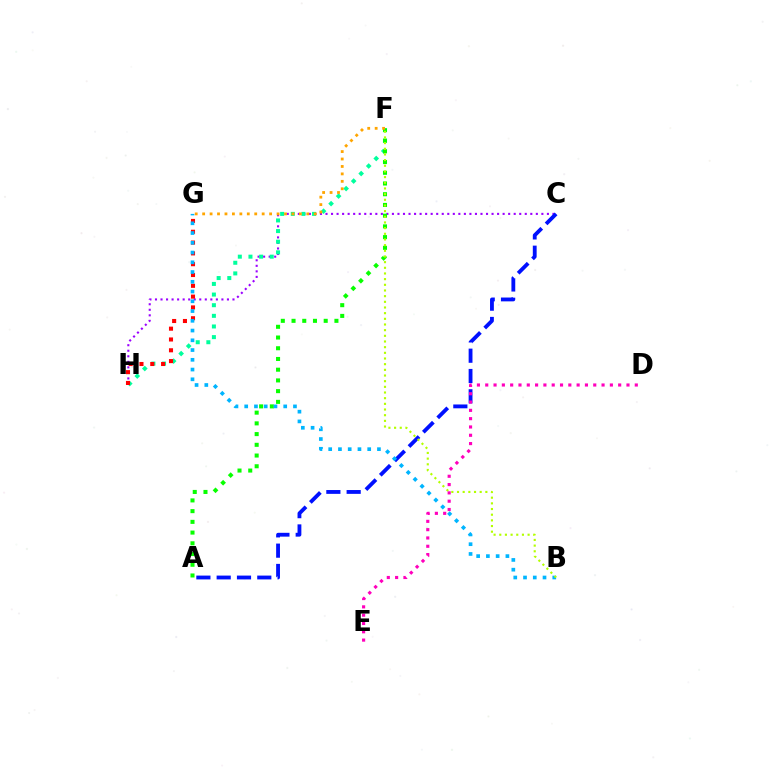{('C', 'H'): [{'color': '#9b00ff', 'line_style': 'dotted', 'thickness': 1.5}], ('F', 'H'): [{'color': '#00ff9d', 'line_style': 'dotted', 'thickness': 2.89}], ('A', 'F'): [{'color': '#08ff00', 'line_style': 'dotted', 'thickness': 2.91}], ('G', 'H'): [{'color': '#ff0000', 'line_style': 'dotted', 'thickness': 2.94}], ('A', 'C'): [{'color': '#0010ff', 'line_style': 'dashed', 'thickness': 2.76}], ('B', 'G'): [{'color': '#00b5ff', 'line_style': 'dotted', 'thickness': 2.65}], ('B', 'F'): [{'color': '#b3ff00', 'line_style': 'dotted', 'thickness': 1.54}], ('F', 'G'): [{'color': '#ffa500', 'line_style': 'dotted', 'thickness': 2.02}], ('D', 'E'): [{'color': '#ff00bd', 'line_style': 'dotted', 'thickness': 2.26}]}